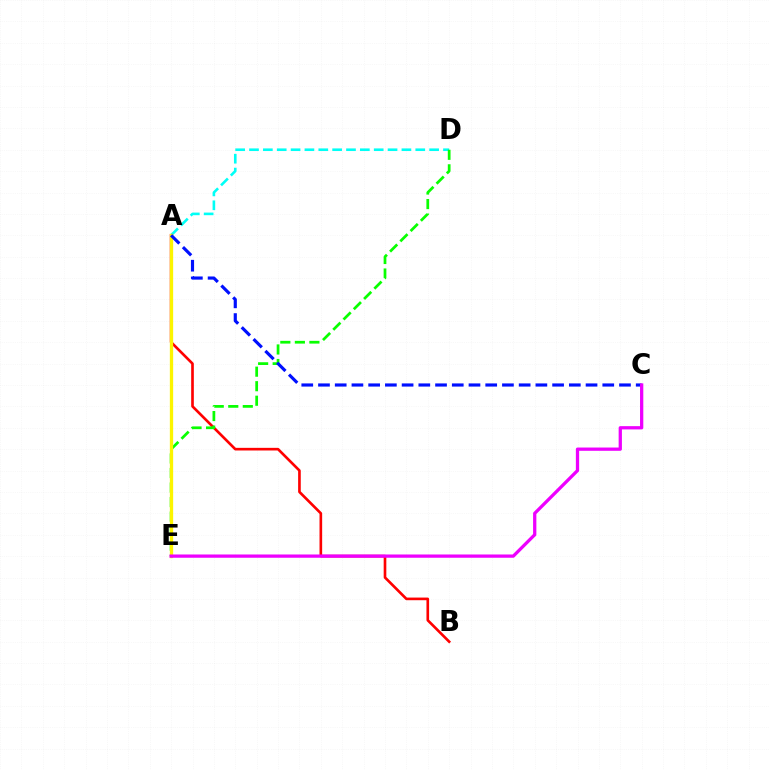{('A', 'D'): [{'color': '#00fff6', 'line_style': 'dashed', 'thickness': 1.88}], ('A', 'B'): [{'color': '#ff0000', 'line_style': 'solid', 'thickness': 1.9}], ('D', 'E'): [{'color': '#08ff00', 'line_style': 'dashed', 'thickness': 1.97}], ('A', 'E'): [{'color': '#fcf500', 'line_style': 'solid', 'thickness': 2.37}], ('A', 'C'): [{'color': '#0010ff', 'line_style': 'dashed', 'thickness': 2.27}], ('C', 'E'): [{'color': '#ee00ff', 'line_style': 'solid', 'thickness': 2.35}]}